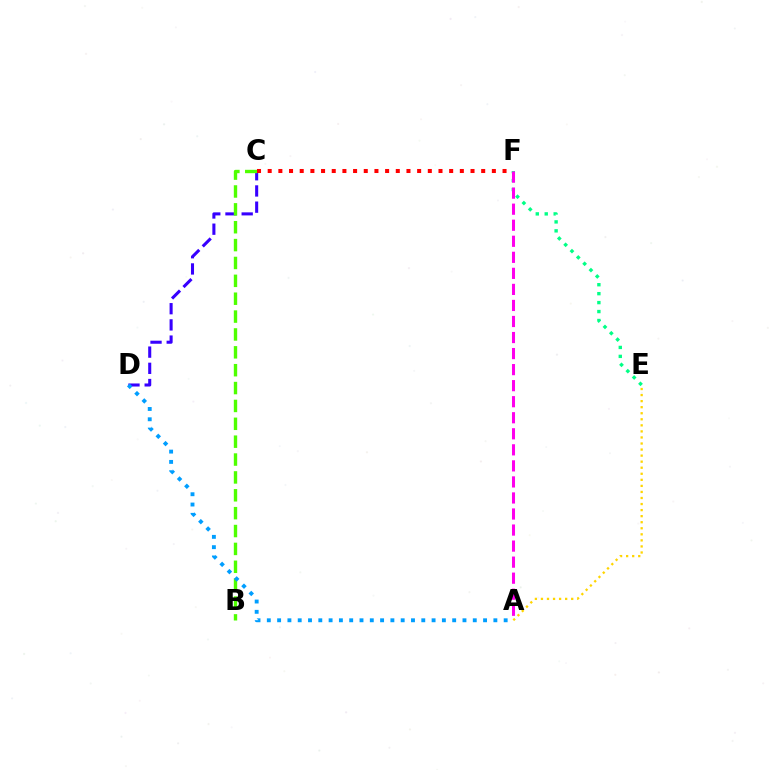{('C', 'D'): [{'color': '#3700ff', 'line_style': 'dashed', 'thickness': 2.2}], ('B', 'C'): [{'color': '#4fff00', 'line_style': 'dashed', 'thickness': 2.43}], ('E', 'F'): [{'color': '#00ff86', 'line_style': 'dotted', 'thickness': 2.43}], ('C', 'F'): [{'color': '#ff0000', 'line_style': 'dotted', 'thickness': 2.9}], ('A', 'E'): [{'color': '#ffd500', 'line_style': 'dotted', 'thickness': 1.64}], ('A', 'D'): [{'color': '#009eff', 'line_style': 'dotted', 'thickness': 2.8}], ('A', 'F'): [{'color': '#ff00ed', 'line_style': 'dashed', 'thickness': 2.18}]}